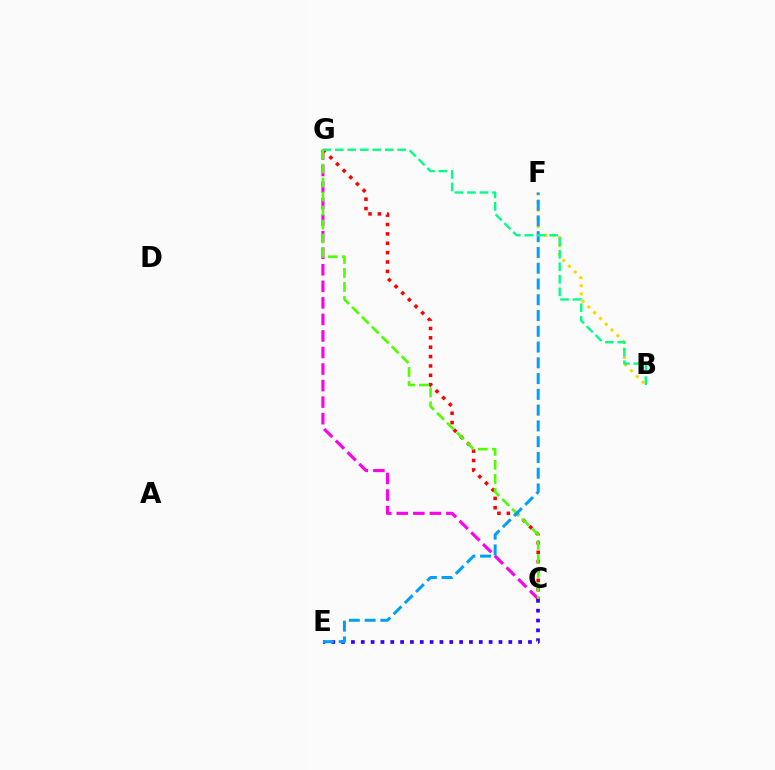{('C', 'G'): [{'color': '#ff00ed', 'line_style': 'dashed', 'thickness': 2.25}, {'color': '#ff0000', 'line_style': 'dotted', 'thickness': 2.55}, {'color': '#4fff00', 'line_style': 'dashed', 'thickness': 1.9}], ('B', 'F'): [{'color': '#ffd500', 'line_style': 'dotted', 'thickness': 2.21}], ('C', 'E'): [{'color': '#3700ff', 'line_style': 'dotted', 'thickness': 2.67}], ('E', 'F'): [{'color': '#009eff', 'line_style': 'dashed', 'thickness': 2.14}], ('B', 'G'): [{'color': '#00ff86', 'line_style': 'dashed', 'thickness': 1.7}]}